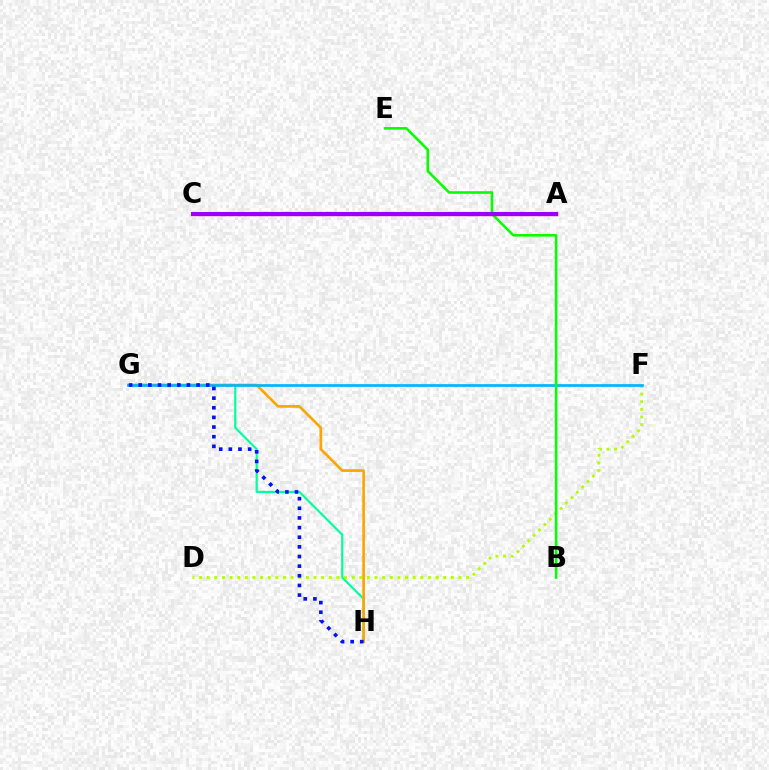{('G', 'H'): [{'color': '#00ff9d', 'line_style': 'solid', 'thickness': 1.56}, {'color': '#ffa500', 'line_style': 'solid', 'thickness': 1.93}, {'color': '#0010ff', 'line_style': 'dotted', 'thickness': 2.62}], ('D', 'F'): [{'color': '#b3ff00', 'line_style': 'dotted', 'thickness': 2.07}], ('A', 'C'): [{'color': '#ff0000', 'line_style': 'dotted', 'thickness': 1.64}, {'color': '#ff00bd', 'line_style': 'solid', 'thickness': 2.4}, {'color': '#9b00ff', 'line_style': 'solid', 'thickness': 2.95}], ('F', 'G'): [{'color': '#00b5ff', 'line_style': 'solid', 'thickness': 1.94}], ('B', 'E'): [{'color': '#08ff00', 'line_style': 'solid', 'thickness': 1.88}]}